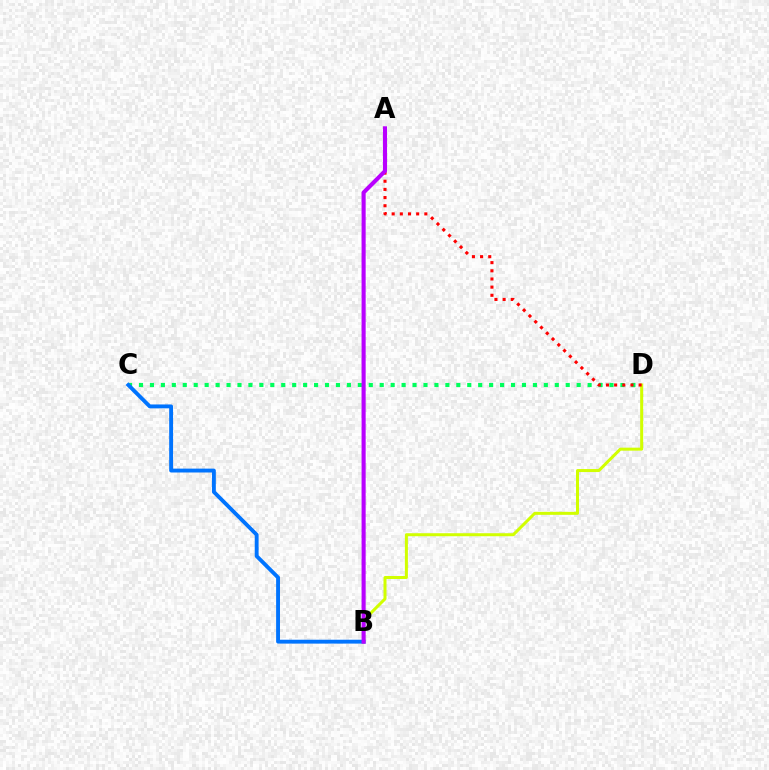{('C', 'D'): [{'color': '#00ff5c', 'line_style': 'dotted', 'thickness': 2.97}], ('B', 'C'): [{'color': '#0074ff', 'line_style': 'solid', 'thickness': 2.79}], ('B', 'D'): [{'color': '#d1ff00', 'line_style': 'solid', 'thickness': 2.17}], ('A', 'D'): [{'color': '#ff0000', 'line_style': 'dotted', 'thickness': 2.22}], ('A', 'B'): [{'color': '#b900ff', 'line_style': 'solid', 'thickness': 2.94}]}